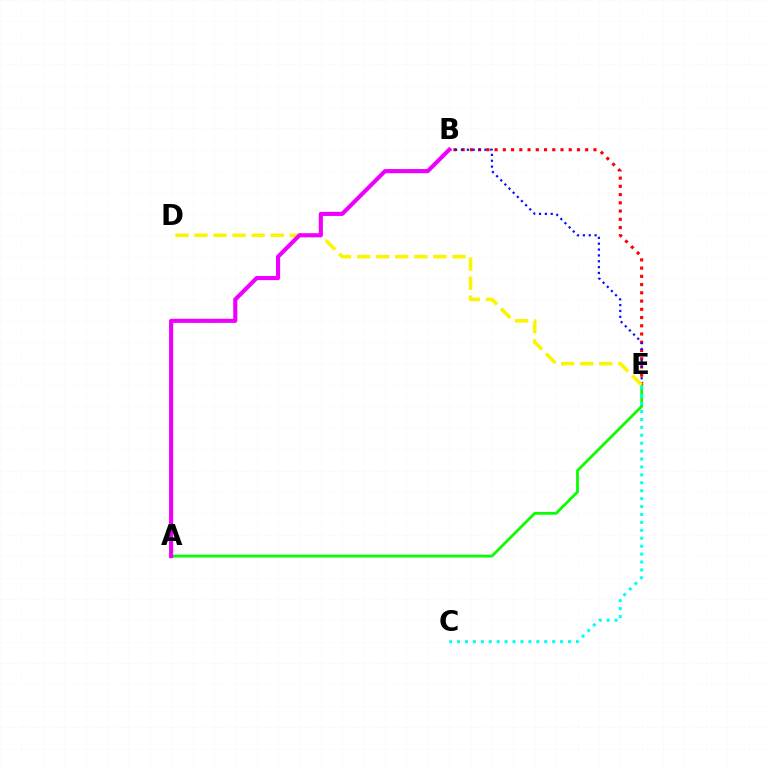{('B', 'E'): [{'color': '#ff0000', 'line_style': 'dotted', 'thickness': 2.24}, {'color': '#0010ff', 'line_style': 'dotted', 'thickness': 1.59}], ('A', 'E'): [{'color': '#08ff00', 'line_style': 'solid', 'thickness': 2.0}], ('D', 'E'): [{'color': '#fcf500', 'line_style': 'dashed', 'thickness': 2.59}], ('C', 'E'): [{'color': '#00fff6', 'line_style': 'dotted', 'thickness': 2.15}], ('A', 'B'): [{'color': '#ee00ff', 'line_style': 'solid', 'thickness': 2.96}]}